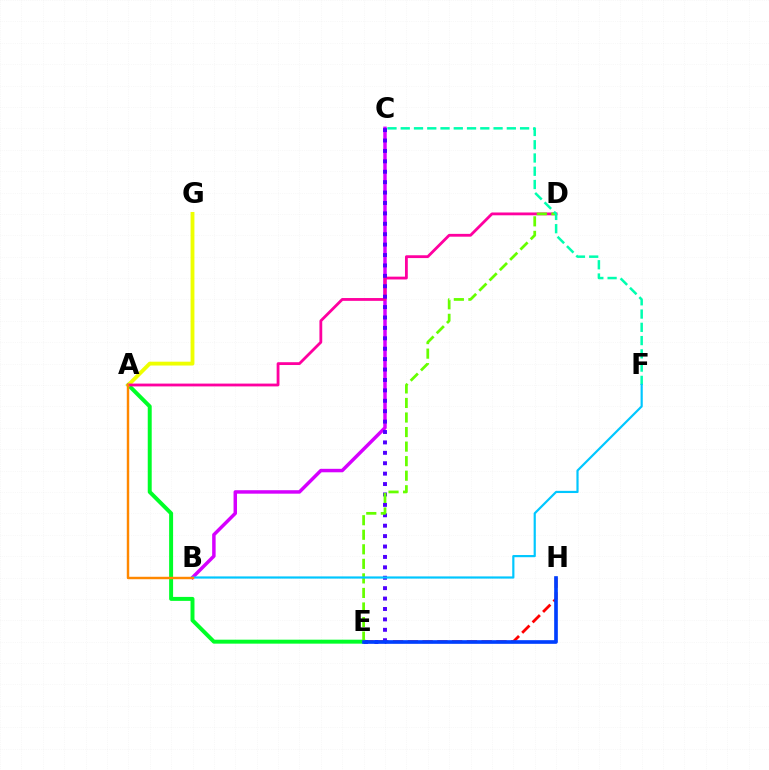{('B', 'C'): [{'color': '#d600ff', 'line_style': 'solid', 'thickness': 2.5}], ('E', 'H'): [{'color': '#ff0000', 'line_style': 'dashed', 'thickness': 2.01}, {'color': '#003fff', 'line_style': 'solid', 'thickness': 2.63}], ('A', 'E'): [{'color': '#00ff27', 'line_style': 'solid', 'thickness': 2.85}], ('A', 'G'): [{'color': '#eeff00', 'line_style': 'solid', 'thickness': 2.77}], ('A', 'D'): [{'color': '#ff00a0', 'line_style': 'solid', 'thickness': 2.02}], ('C', 'E'): [{'color': '#4f00ff', 'line_style': 'dotted', 'thickness': 2.83}], ('D', 'E'): [{'color': '#66ff00', 'line_style': 'dashed', 'thickness': 1.98}], ('C', 'F'): [{'color': '#00ffaf', 'line_style': 'dashed', 'thickness': 1.8}], ('B', 'F'): [{'color': '#00c7ff', 'line_style': 'solid', 'thickness': 1.57}], ('A', 'B'): [{'color': '#ff8800', 'line_style': 'solid', 'thickness': 1.75}]}